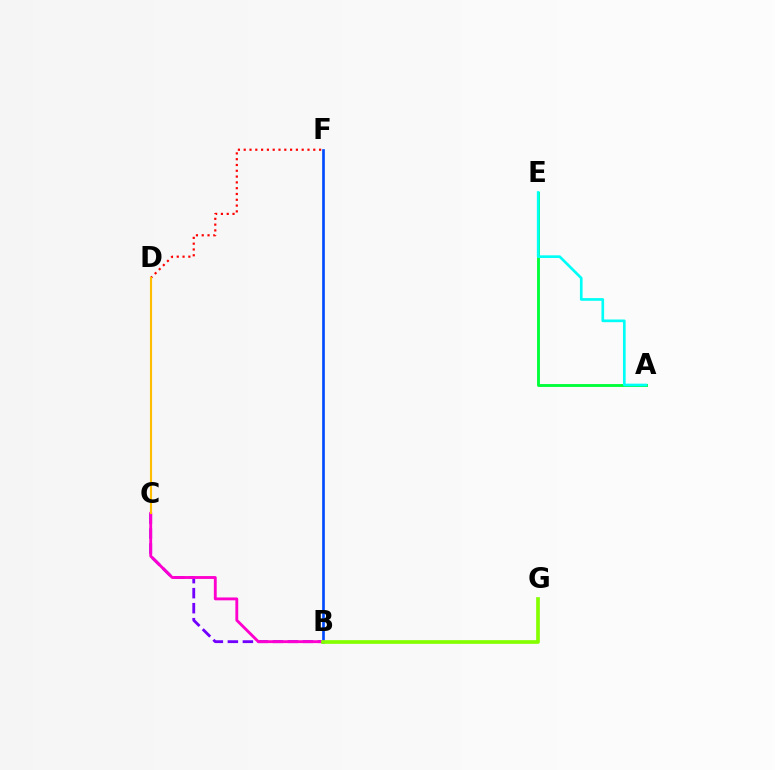{('D', 'F'): [{'color': '#ff0000', 'line_style': 'dotted', 'thickness': 1.58}], ('A', 'E'): [{'color': '#00ff39', 'line_style': 'solid', 'thickness': 2.07}, {'color': '#00fff6', 'line_style': 'solid', 'thickness': 1.92}], ('B', 'C'): [{'color': '#7200ff', 'line_style': 'dashed', 'thickness': 2.04}, {'color': '#ff00cf', 'line_style': 'solid', 'thickness': 2.06}], ('B', 'F'): [{'color': '#004bff', 'line_style': 'solid', 'thickness': 1.92}], ('C', 'D'): [{'color': '#ffbd00', 'line_style': 'solid', 'thickness': 1.54}], ('B', 'G'): [{'color': '#84ff00', 'line_style': 'solid', 'thickness': 2.65}]}